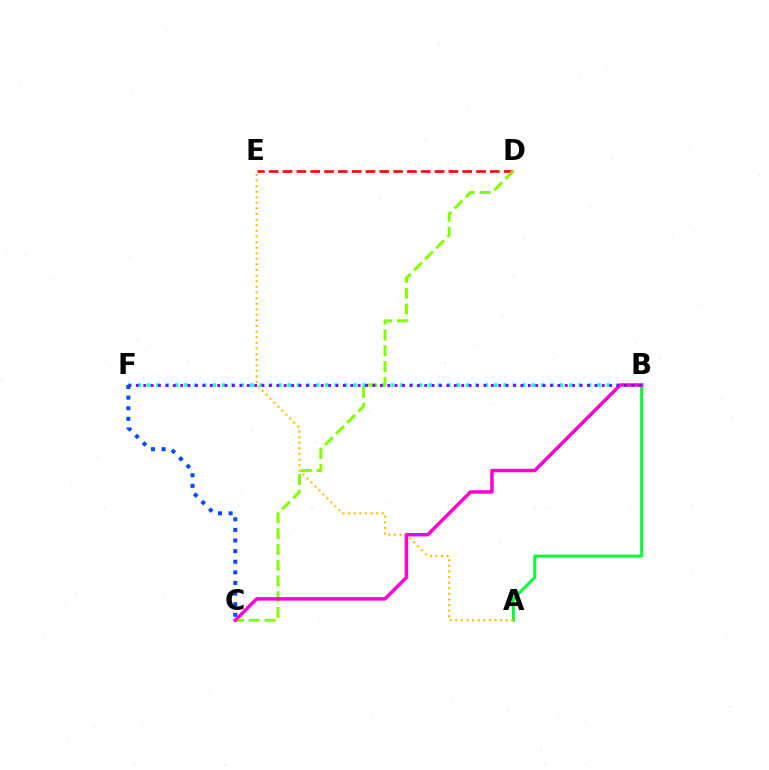{('B', 'F'): [{'color': '#00fff6', 'line_style': 'dotted', 'thickness': 2.55}, {'color': '#7200ff', 'line_style': 'dotted', 'thickness': 2.01}], ('A', 'B'): [{'color': '#00ff39', 'line_style': 'solid', 'thickness': 2.14}], ('D', 'E'): [{'color': '#ff0000', 'line_style': 'dashed', 'thickness': 1.88}], ('C', 'D'): [{'color': '#84ff00', 'line_style': 'dashed', 'thickness': 2.14}], ('A', 'E'): [{'color': '#ffbd00', 'line_style': 'dotted', 'thickness': 1.52}], ('B', 'C'): [{'color': '#ff00cf', 'line_style': 'solid', 'thickness': 2.49}], ('C', 'F'): [{'color': '#004bff', 'line_style': 'dotted', 'thickness': 2.88}]}